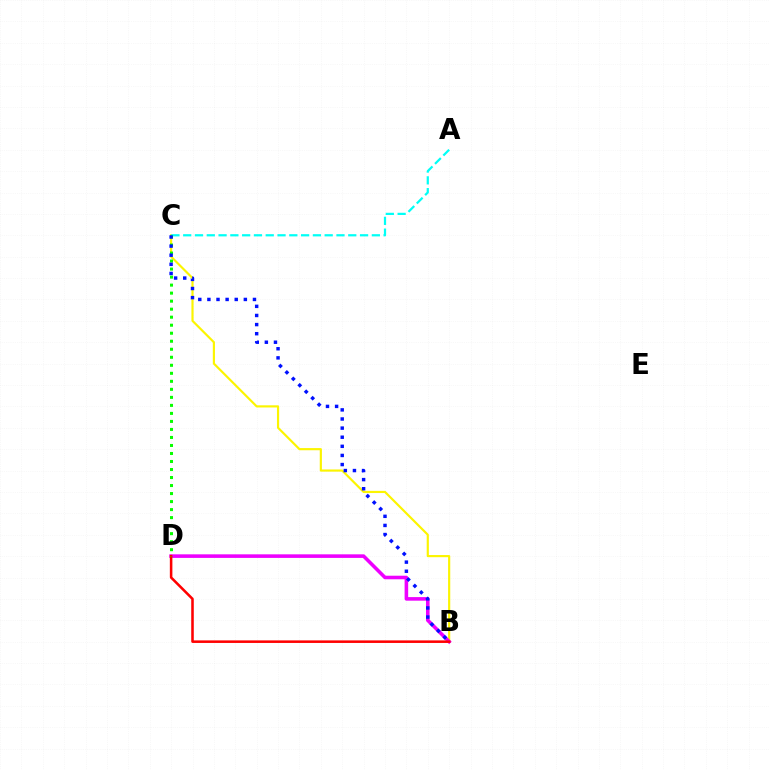{('B', 'C'): [{'color': '#fcf500', 'line_style': 'solid', 'thickness': 1.56}, {'color': '#0010ff', 'line_style': 'dotted', 'thickness': 2.48}], ('B', 'D'): [{'color': '#ee00ff', 'line_style': 'solid', 'thickness': 2.57}, {'color': '#ff0000', 'line_style': 'solid', 'thickness': 1.84}], ('A', 'C'): [{'color': '#00fff6', 'line_style': 'dashed', 'thickness': 1.6}], ('C', 'D'): [{'color': '#08ff00', 'line_style': 'dotted', 'thickness': 2.18}]}